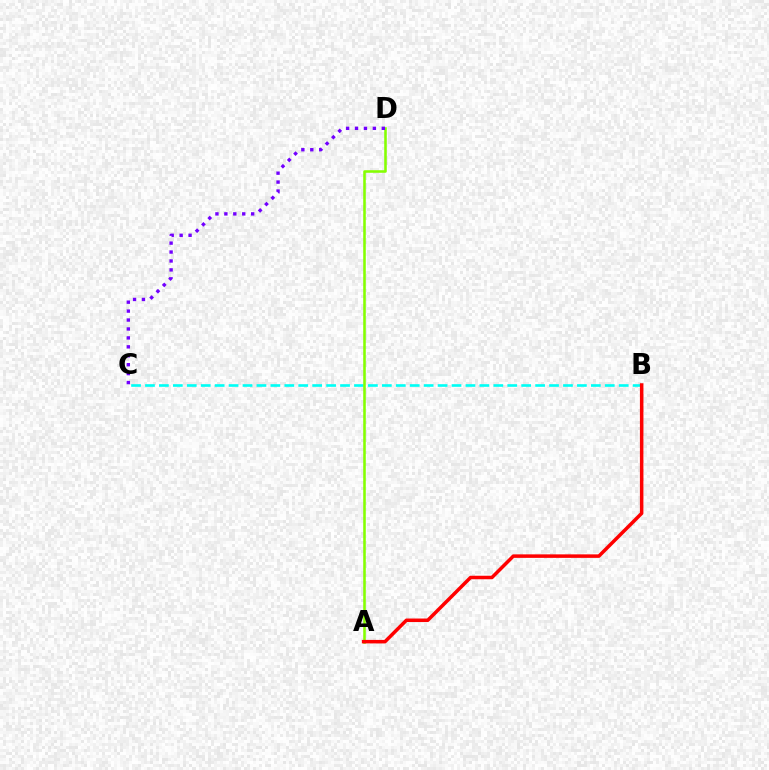{('B', 'C'): [{'color': '#00fff6', 'line_style': 'dashed', 'thickness': 1.89}], ('A', 'D'): [{'color': '#84ff00', 'line_style': 'solid', 'thickness': 1.84}], ('C', 'D'): [{'color': '#7200ff', 'line_style': 'dotted', 'thickness': 2.43}], ('A', 'B'): [{'color': '#ff0000', 'line_style': 'solid', 'thickness': 2.52}]}